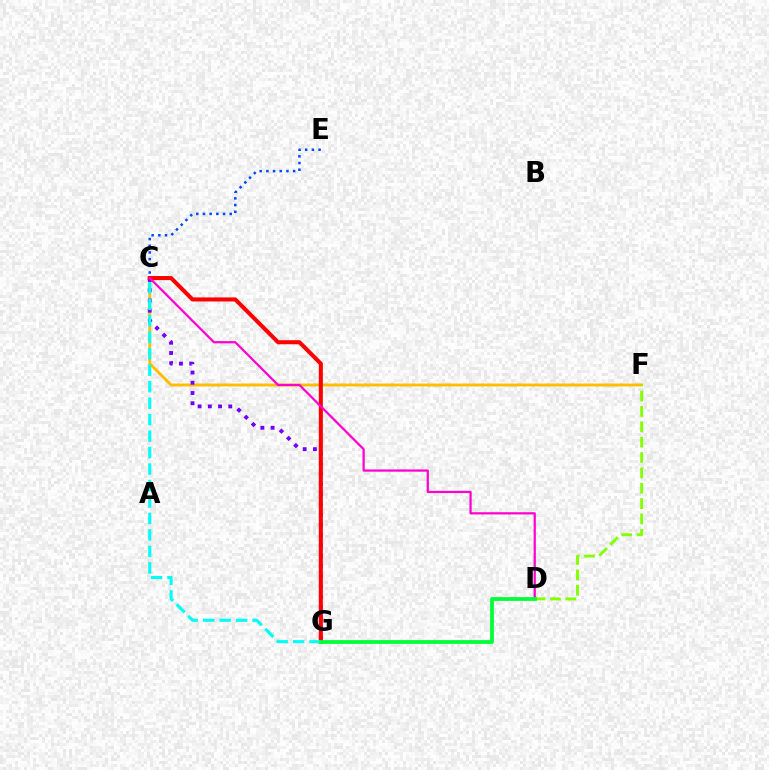{('C', 'F'): [{'color': '#ffbd00', 'line_style': 'solid', 'thickness': 2.1}], ('D', 'F'): [{'color': '#84ff00', 'line_style': 'dashed', 'thickness': 2.09}], ('C', 'G'): [{'color': '#7200ff', 'line_style': 'dotted', 'thickness': 2.78}, {'color': '#ff0000', 'line_style': 'solid', 'thickness': 2.92}, {'color': '#00fff6', 'line_style': 'dashed', 'thickness': 2.24}], ('C', 'D'): [{'color': '#ff00cf', 'line_style': 'solid', 'thickness': 1.6}], ('D', 'G'): [{'color': '#00ff39', 'line_style': 'solid', 'thickness': 2.72}], ('C', 'E'): [{'color': '#004bff', 'line_style': 'dotted', 'thickness': 1.82}]}